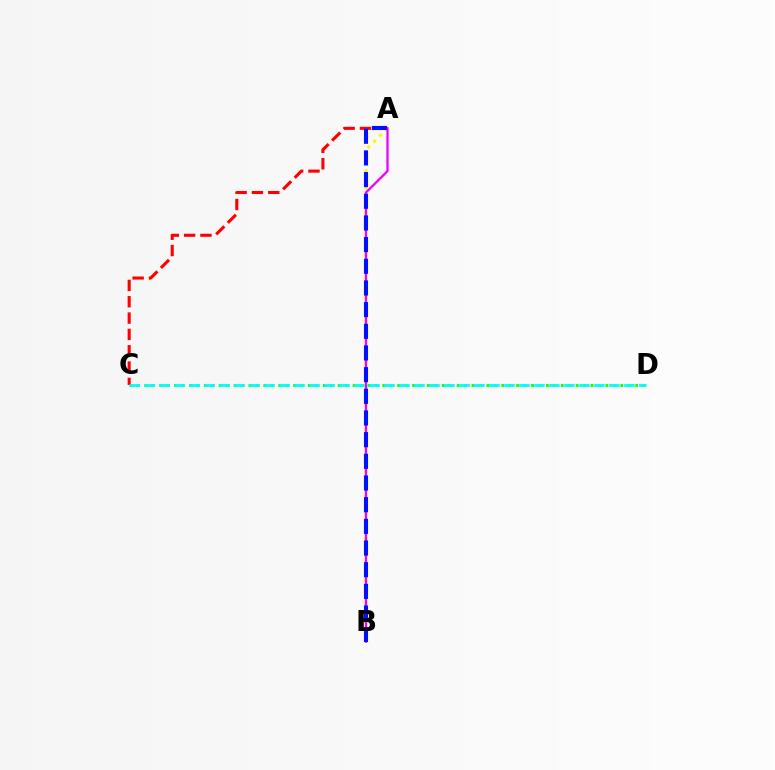{('C', 'D'): [{'color': '#08ff00', 'line_style': 'dotted', 'thickness': 2.02}, {'color': '#00fff6', 'line_style': 'dashed', 'thickness': 2.04}], ('A', 'B'): [{'color': '#fcf500', 'line_style': 'dotted', 'thickness': 2.27}, {'color': '#ee00ff', 'line_style': 'solid', 'thickness': 1.64}, {'color': '#0010ff', 'line_style': 'dashed', 'thickness': 2.94}], ('A', 'C'): [{'color': '#ff0000', 'line_style': 'dashed', 'thickness': 2.22}]}